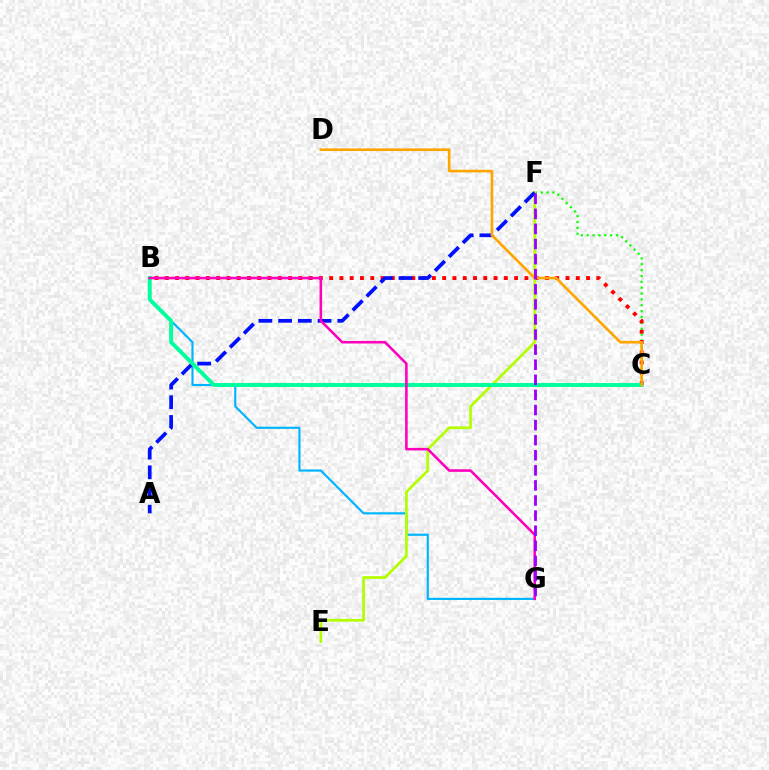{('B', 'G'): [{'color': '#00b5ff', 'line_style': 'solid', 'thickness': 1.56}, {'color': '#ff00bd', 'line_style': 'solid', 'thickness': 1.85}], ('C', 'F'): [{'color': '#08ff00', 'line_style': 'dotted', 'thickness': 1.59}], ('B', 'C'): [{'color': '#ff0000', 'line_style': 'dotted', 'thickness': 2.79}, {'color': '#00ff9d', 'line_style': 'solid', 'thickness': 2.84}], ('E', 'F'): [{'color': '#b3ff00', 'line_style': 'solid', 'thickness': 1.97}], ('A', 'F'): [{'color': '#0010ff', 'line_style': 'dashed', 'thickness': 2.68}], ('C', 'D'): [{'color': '#ffa500', 'line_style': 'solid', 'thickness': 1.9}], ('F', 'G'): [{'color': '#9b00ff', 'line_style': 'dashed', 'thickness': 2.05}]}